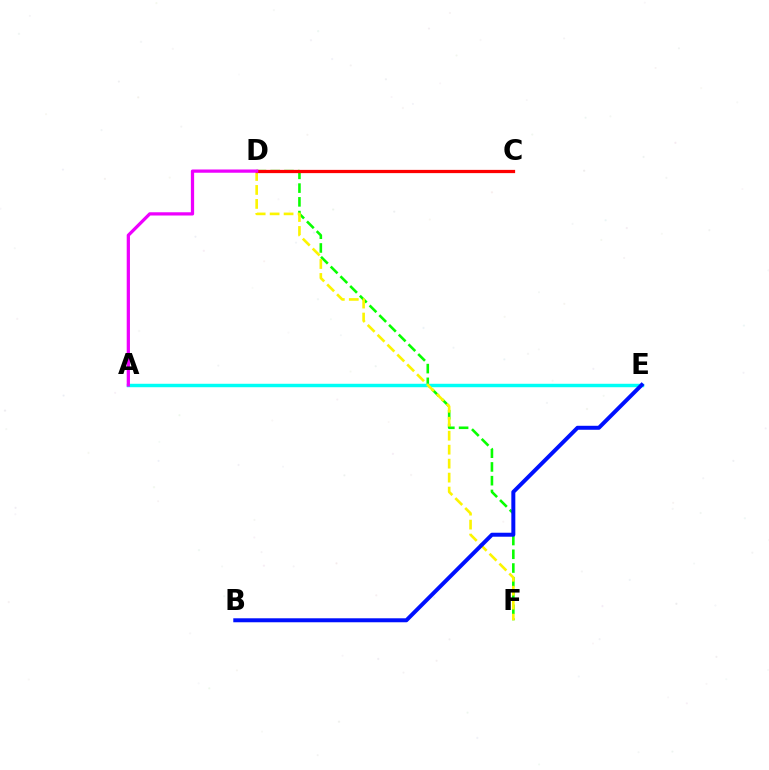{('D', 'F'): [{'color': '#08ff00', 'line_style': 'dashed', 'thickness': 1.87}, {'color': '#fcf500', 'line_style': 'dashed', 'thickness': 1.9}], ('A', 'E'): [{'color': '#00fff6', 'line_style': 'solid', 'thickness': 2.48}], ('C', 'D'): [{'color': '#ff0000', 'line_style': 'solid', 'thickness': 2.34}], ('B', 'E'): [{'color': '#0010ff', 'line_style': 'solid', 'thickness': 2.86}], ('A', 'D'): [{'color': '#ee00ff', 'line_style': 'solid', 'thickness': 2.34}]}